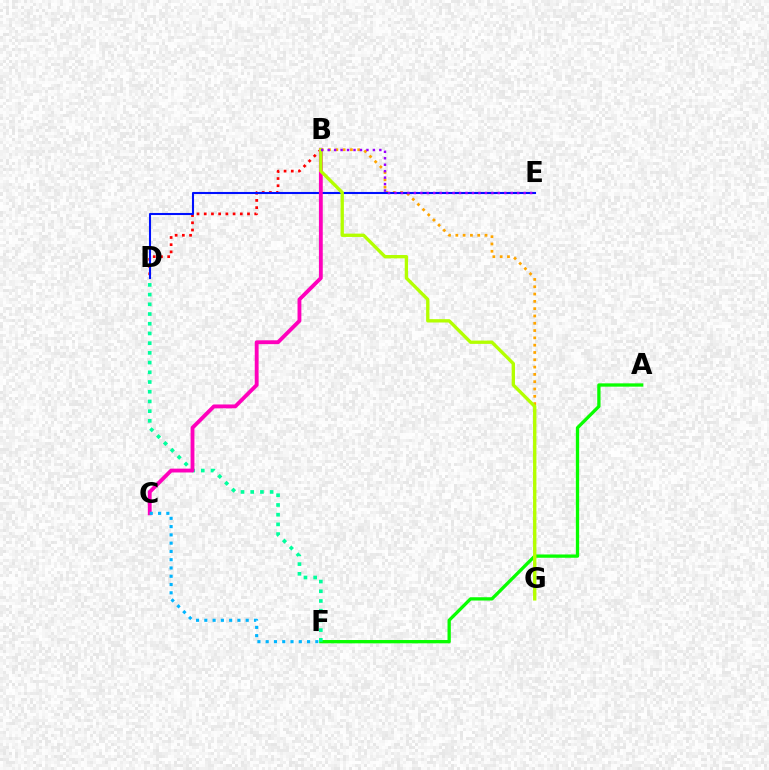{('B', 'D'): [{'color': '#ff0000', 'line_style': 'dotted', 'thickness': 1.96}], ('A', 'F'): [{'color': '#08ff00', 'line_style': 'solid', 'thickness': 2.37}], ('B', 'G'): [{'color': '#ffa500', 'line_style': 'dotted', 'thickness': 1.98}, {'color': '#b3ff00', 'line_style': 'solid', 'thickness': 2.4}], ('D', 'E'): [{'color': '#0010ff', 'line_style': 'solid', 'thickness': 1.5}], ('D', 'F'): [{'color': '#00ff9d', 'line_style': 'dotted', 'thickness': 2.64}], ('B', 'C'): [{'color': '#ff00bd', 'line_style': 'solid', 'thickness': 2.77}], ('C', 'F'): [{'color': '#00b5ff', 'line_style': 'dotted', 'thickness': 2.25}], ('B', 'E'): [{'color': '#9b00ff', 'line_style': 'dotted', 'thickness': 1.76}]}